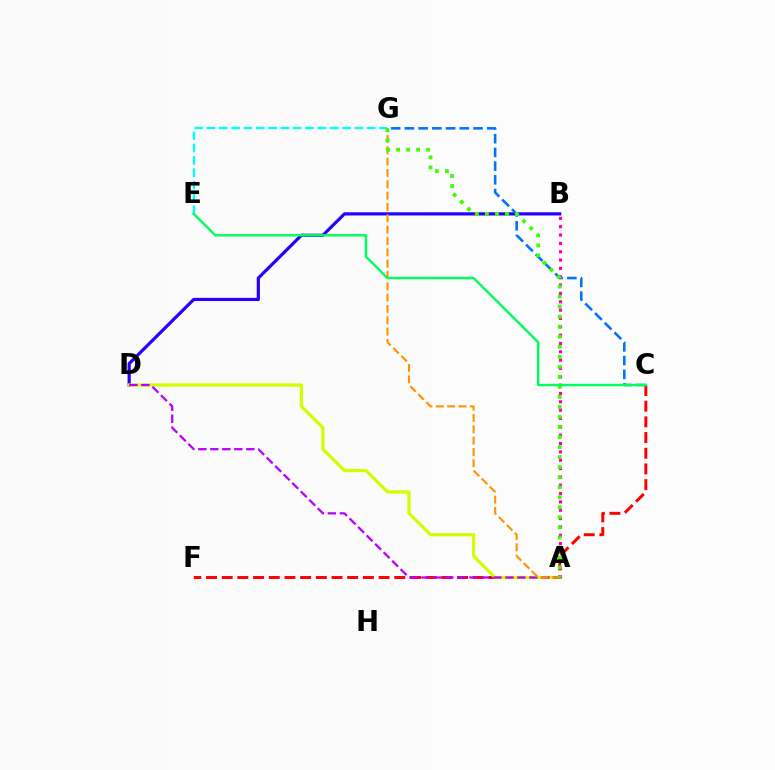{('E', 'G'): [{'color': '#00fff6', 'line_style': 'dashed', 'thickness': 1.67}], ('B', 'D'): [{'color': '#2500ff', 'line_style': 'solid', 'thickness': 2.3}], ('C', 'F'): [{'color': '#ff0000', 'line_style': 'dashed', 'thickness': 2.13}], ('A', 'D'): [{'color': '#d1ff00', 'line_style': 'solid', 'thickness': 2.33}, {'color': '#b900ff', 'line_style': 'dashed', 'thickness': 1.63}], ('C', 'G'): [{'color': '#0074ff', 'line_style': 'dashed', 'thickness': 1.86}], ('A', 'B'): [{'color': '#ff00ac', 'line_style': 'dotted', 'thickness': 2.27}], ('A', 'G'): [{'color': '#ff9400', 'line_style': 'dashed', 'thickness': 1.54}, {'color': '#3dff00', 'line_style': 'dotted', 'thickness': 2.73}], ('C', 'E'): [{'color': '#00ff5c', 'line_style': 'solid', 'thickness': 1.75}]}